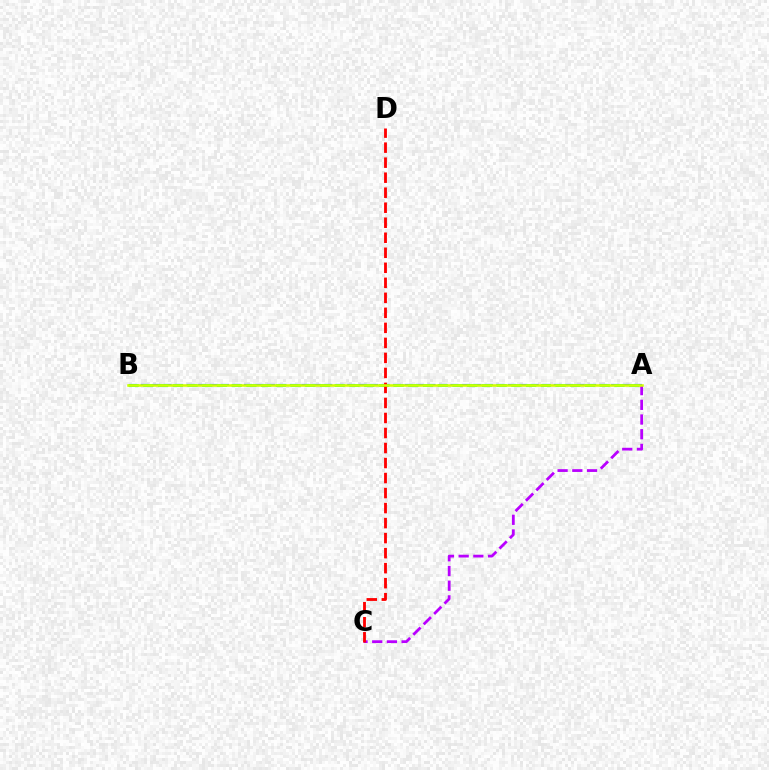{('A', 'B'): [{'color': '#0074ff', 'line_style': 'dashed', 'thickness': 1.56}, {'color': '#00ff5c', 'line_style': 'dashed', 'thickness': 2.0}, {'color': '#d1ff00', 'line_style': 'solid', 'thickness': 1.84}], ('A', 'C'): [{'color': '#b900ff', 'line_style': 'dashed', 'thickness': 2.0}], ('C', 'D'): [{'color': '#ff0000', 'line_style': 'dashed', 'thickness': 2.04}]}